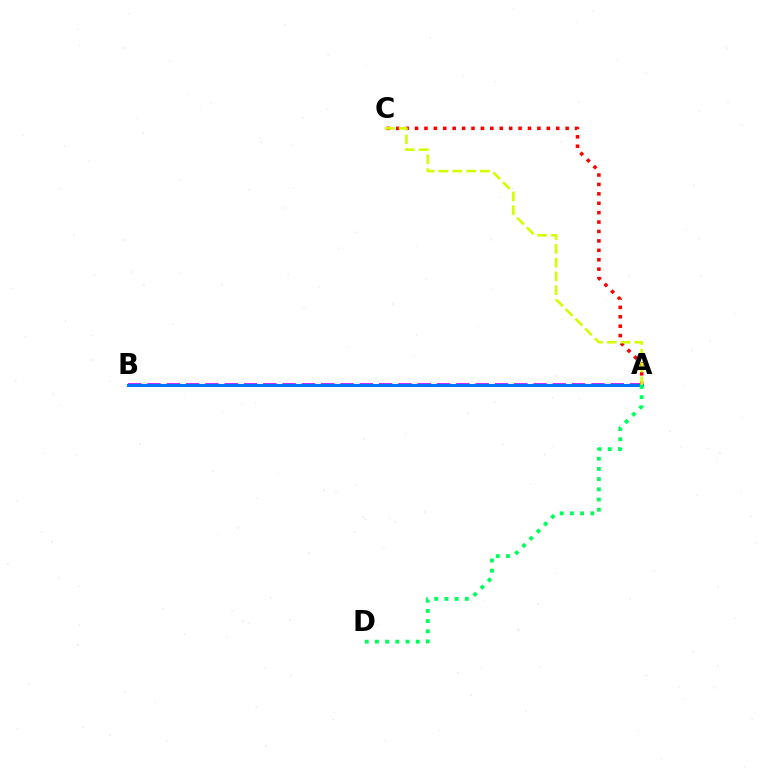{('A', 'C'): [{'color': '#ff0000', 'line_style': 'dotted', 'thickness': 2.56}, {'color': '#d1ff00', 'line_style': 'dashed', 'thickness': 1.87}], ('A', 'B'): [{'color': '#b900ff', 'line_style': 'dashed', 'thickness': 2.62}, {'color': '#0074ff', 'line_style': 'solid', 'thickness': 2.15}], ('A', 'D'): [{'color': '#00ff5c', 'line_style': 'dotted', 'thickness': 2.77}]}